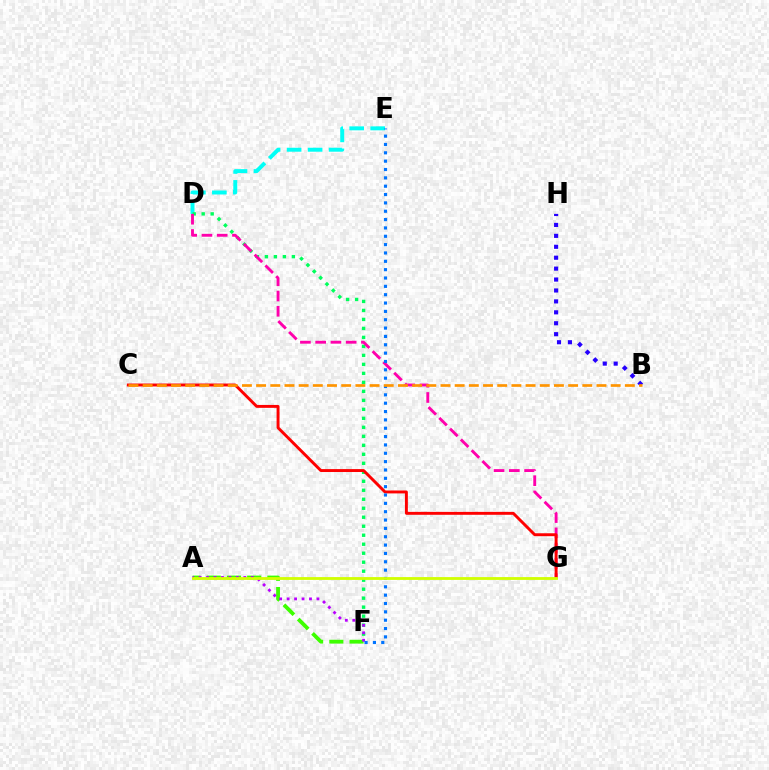{('D', 'E'): [{'color': '#00fff6', 'line_style': 'dashed', 'thickness': 2.85}], ('D', 'F'): [{'color': '#00ff5c', 'line_style': 'dotted', 'thickness': 2.44}], ('B', 'H'): [{'color': '#2500ff', 'line_style': 'dotted', 'thickness': 2.97}], ('A', 'F'): [{'color': '#3dff00', 'line_style': 'dashed', 'thickness': 2.75}, {'color': '#b900ff', 'line_style': 'dotted', 'thickness': 2.02}], ('D', 'G'): [{'color': '#ff00ac', 'line_style': 'dashed', 'thickness': 2.07}], ('C', 'G'): [{'color': '#ff0000', 'line_style': 'solid', 'thickness': 2.1}], ('E', 'F'): [{'color': '#0074ff', 'line_style': 'dotted', 'thickness': 2.27}], ('B', 'C'): [{'color': '#ff9400', 'line_style': 'dashed', 'thickness': 1.93}], ('A', 'G'): [{'color': '#d1ff00', 'line_style': 'solid', 'thickness': 2.02}]}